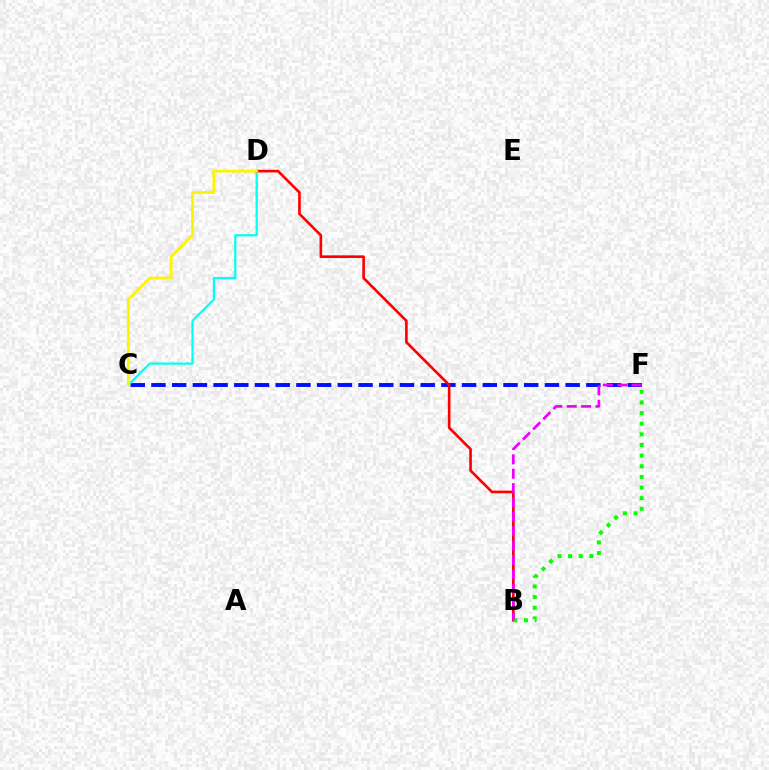{('C', 'F'): [{'color': '#0010ff', 'line_style': 'dashed', 'thickness': 2.81}], ('C', 'D'): [{'color': '#00fff6', 'line_style': 'solid', 'thickness': 1.6}, {'color': '#fcf500', 'line_style': 'solid', 'thickness': 2.06}], ('B', 'D'): [{'color': '#ff0000', 'line_style': 'solid', 'thickness': 1.9}], ('B', 'F'): [{'color': '#08ff00', 'line_style': 'dotted', 'thickness': 2.89}, {'color': '#ee00ff', 'line_style': 'dashed', 'thickness': 1.95}]}